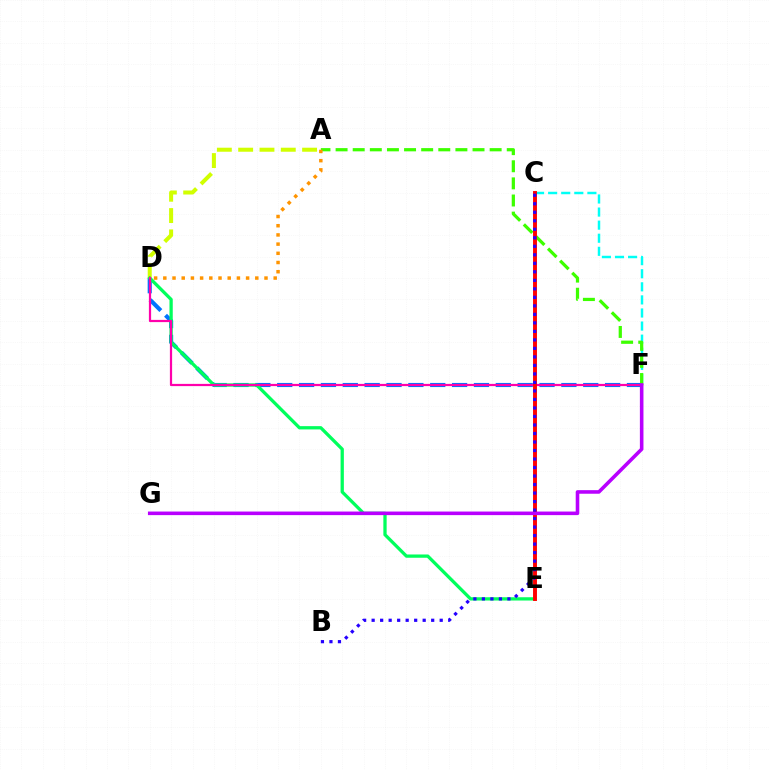{('D', 'F'): [{'color': '#0074ff', 'line_style': 'dashed', 'thickness': 2.97}, {'color': '#ff00ac', 'line_style': 'solid', 'thickness': 1.6}], ('C', 'F'): [{'color': '#00fff6', 'line_style': 'dashed', 'thickness': 1.78}], ('A', 'D'): [{'color': '#d1ff00', 'line_style': 'dashed', 'thickness': 2.89}, {'color': '#ff9400', 'line_style': 'dotted', 'thickness': 2.5}], ('A', 'F'): [{'color': '#3dff00', 'line_style': 'dashed', 'thickness': 2.33}], ('D', 'E'): [{'color': '#00ff5c', 'line_style': 'solid', 'thickness': 2.36}], ('C', 'E'): [{'color': '#ff0000', 'line_style': 'solid', 'thickness': 2.81}], ('F', 'G'): [{'color': '#b900ff', 'line_style': 'solid', 'thickness': 2.58}], ('B', 'C'): [{'color': '#2500ff', 'line_style': 'dotted', 'thickness': 2.31}]}